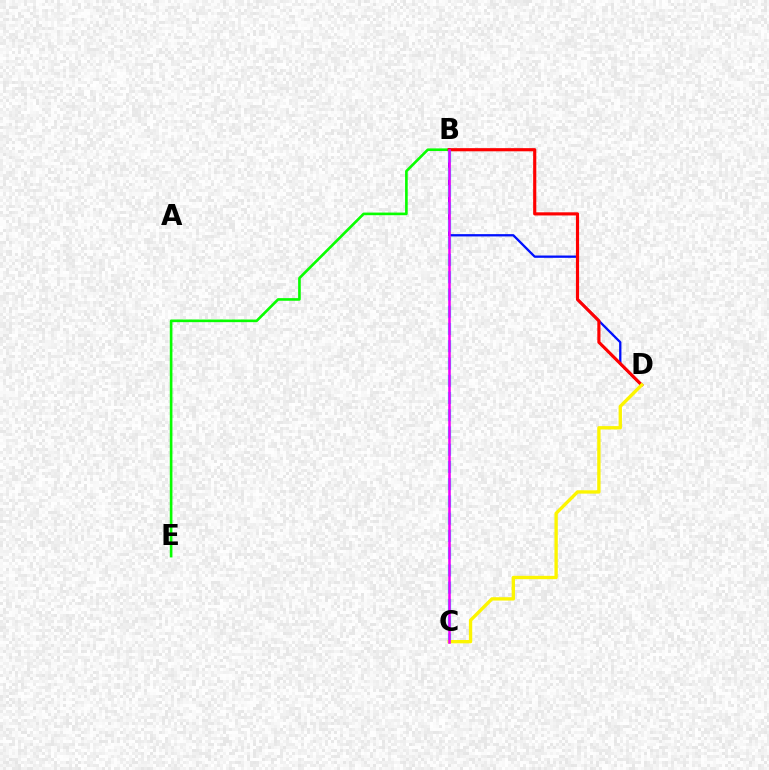{('B', 'E'): [{'color': '#08ff00', 'line_style': 'solid', 'thickness': 1.9}], ('B', 'D'): [{'color': '#0010ff', 'line_style': 'solid', 'thickness': 1.66}, {'color': '#ff0000', 'line_style': 'solid', 'thickness': 2.27}], ('B', 'C'): [{'color': '#00fff6', 'line_style': 'dashed', 'thickness': 2.34}, {'color': '#ee00ff', 'line_style': 'solid', 'thickness': 1.84}], ('C', 'D'): [{'color': '#fcf500', 'line_style': 'solid', 'thickness': 2.41}]}